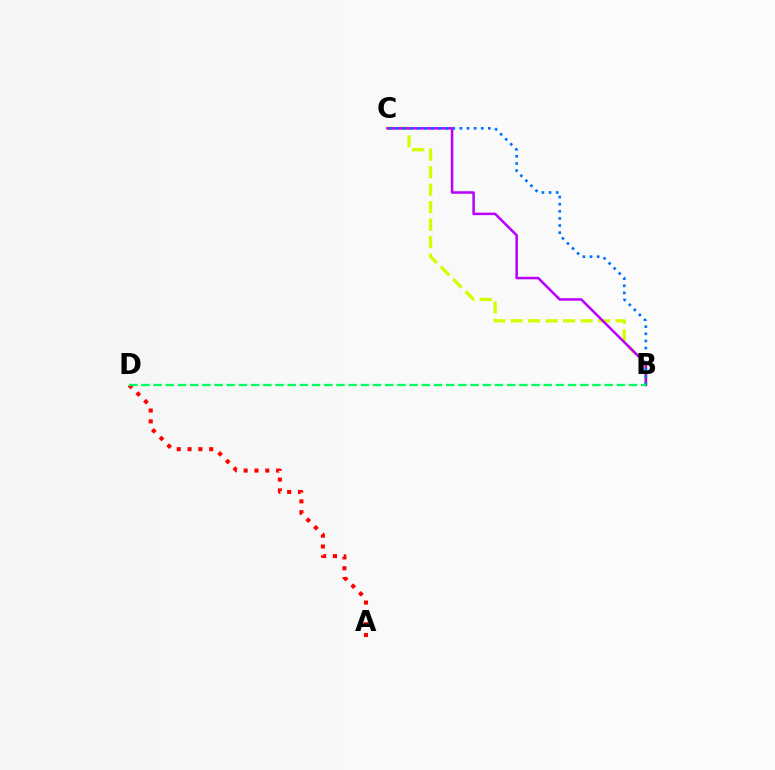{('B', 'C'): [{'color': '#d1ff00', 'line_style': 'dashed', 'thickness': 2.37}, {'color': '#b900ff', 'line_style': 'solid', 'thickness': 1.81}, {'color': '#0074ff', 'line_style': 'dotted', 'thickness': 1.93}], ('A', 'D'): [{'color': '#ff0000', 'line_style': 'dotted', 'thickness': 2.94}], ('B', 'D'): [{'color': '#00ff5c', 'line_style': 'dashed', 'thickness': 1.66}]}